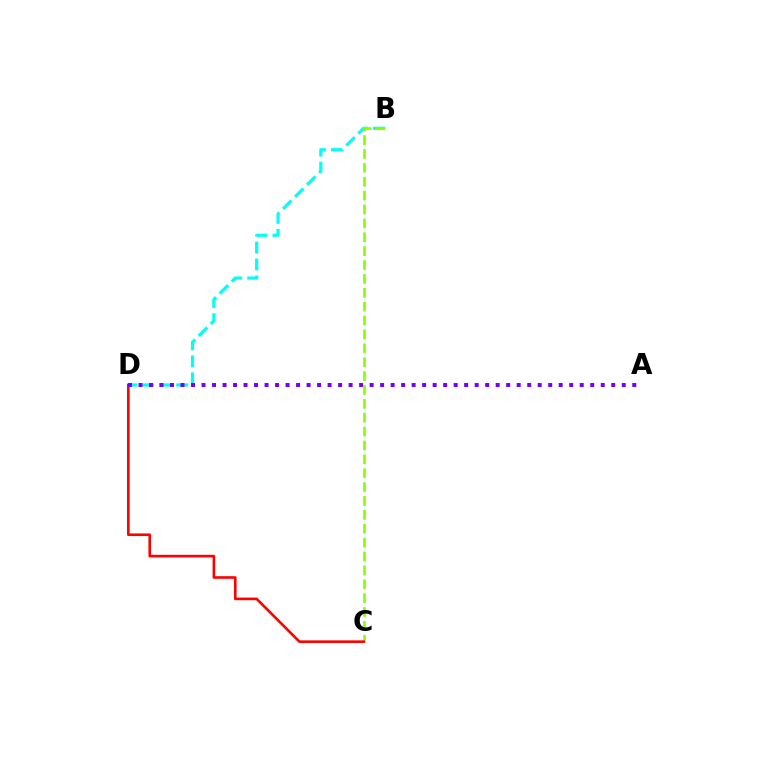{('B', 'D'): [{'color': '#00fff6', 'line_style': 'dashed', 'thickness': 2.31}], ('B', 'C'): [{'color': '#84ff00', 'line_style': 'dashed', 'thickness': 1.89}], ('C', 'D'): [{'color': '#ff0000', 'line_style': 'solid', 'thickness': 1.88}], ('A', 'D'): [{'color': '#7200ff', 'line_style': 'dotted', 'thickness': 2.85}]}